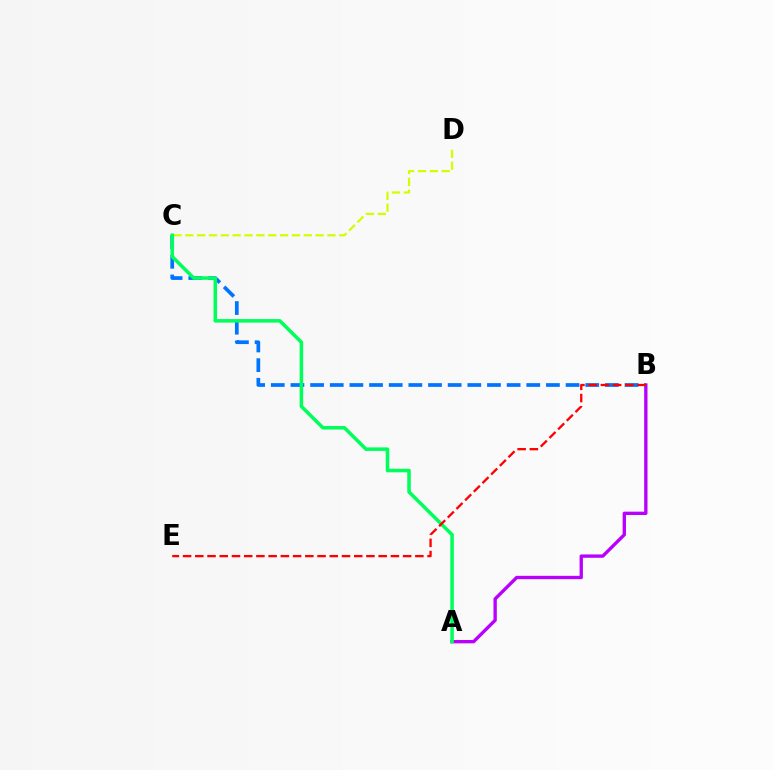{('A', 'B'): [{'color': '#b900ff', 'line_style': 'solid', 'thickness': 2.4}], ('B', 'C'): [{'color': '#0074ff', 'line_style': 'dashed', 'thickness': 2.67}], ('C', 'D'): [{'color': '#d1ff00', 'line_style': 'dashed', 'thickness': 1.61}], ('A', 'C'): [{'color': '#00ff5c', 'line_style': 'solid', 'thickness': 2.54}], ('B', 'E'): [{'color': '#ff0000', 'line_style': 'dashed', 'thickness': 1.66}]}